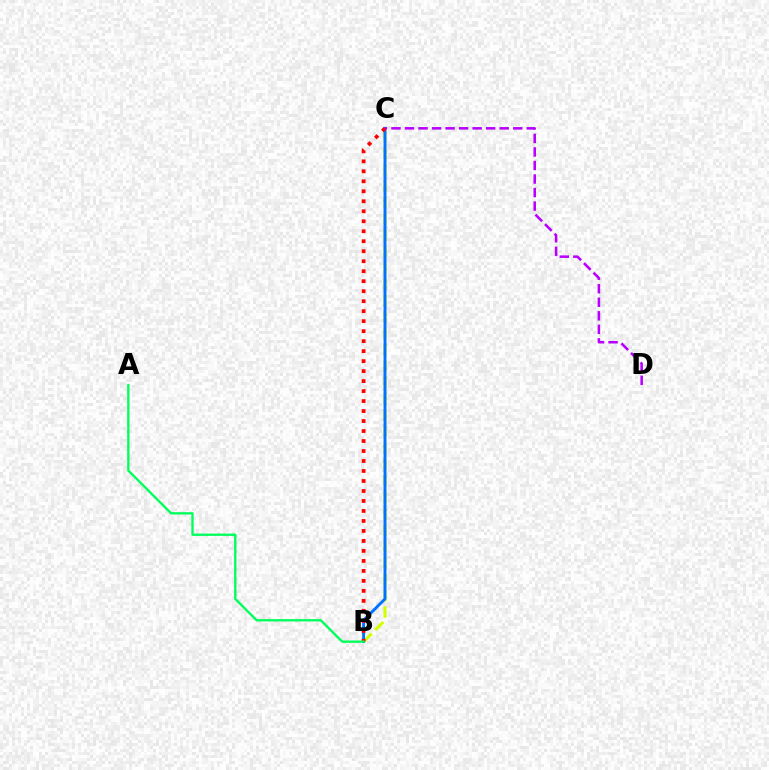{('B', 'C'): [{'color': '#d1ff00', 'line_style': 'dashed', 'thickness': 2.23}, {'color': '#0074ff', 'line_style': 'solid', 'thickness': 2.1}, {'color': '#ff0000', 'line_style': 'dotted', 'thickness': 2.71}], ('C', 'D'): [{'color': '#b900ff', 'line_style': 'dashed', 'thickness': 1.84}], ('A', 'B'): [{'color': '#00ff5c', 'line_style': 'solid', 'thickness': 1.69}]}